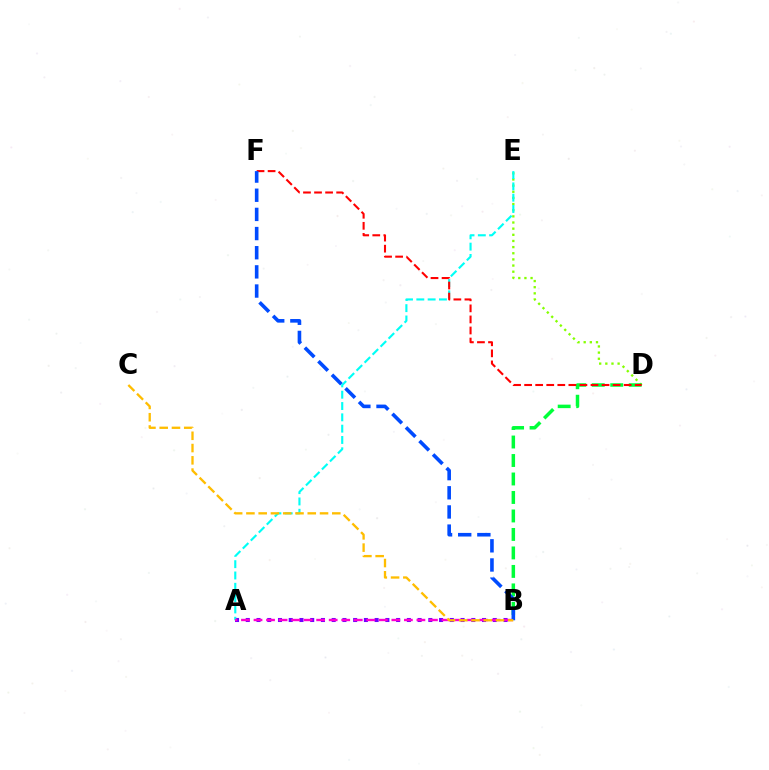{('D', 'E'): [{'color': '#84ff00', 'line_style': 'dotted', 'thickness': 1.67}], ('A', 'B'): [{'color': '#7200ff', 'line_style': 'dotted', 'thickness': 2.92}, {'color': '#ff00cf', 'line_style': 'dashed', 'thickness': 1.7}], ('B', 'D'): [{'color': '#00ff39', 'line_style': 'dashed', 'thickness': 2.51}], ('A', 'E'): [{'color': '#00fff6', 'line_style': 'dashed', 'thickness': 1.54}], ('D', 'F'): [{'color': '#ff0000', 'line_style': 'dashed', 'thickness': 1.5}], ('B', 'F'): [{'color': '#004bff', 'line_style': 'dashed', 'thickness': 2.6}], ('B', 'C'): [{'color': '#ffbd00', 'line_style': 'dashed', 'thickness': 1.67}]}